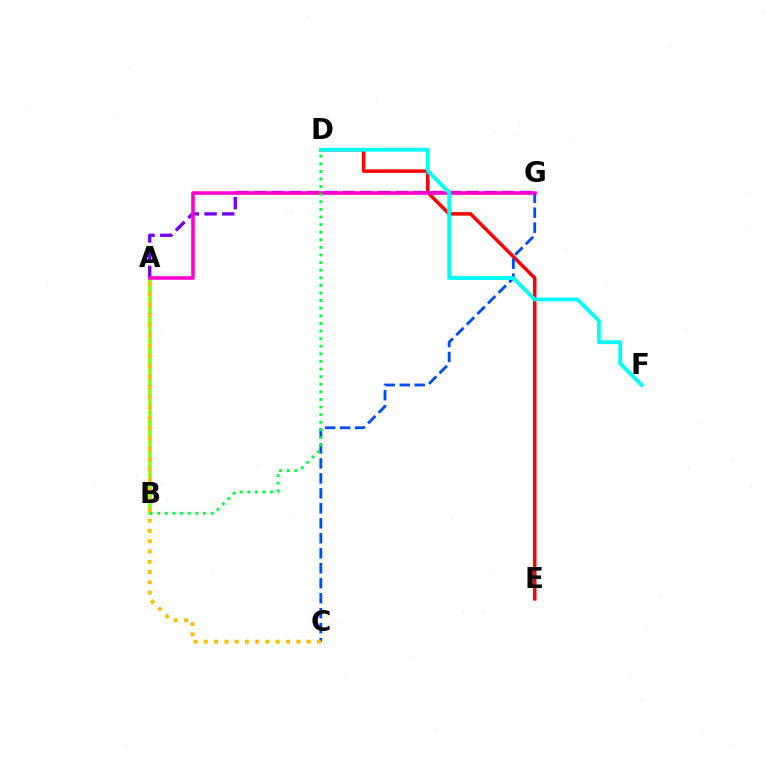{('A', 'B'): [{'color': '#84ff00', 'line_style': 'solid', 'thickness': 2.53}], ('D', 'E'): [{'color': '#ff0000', 'line_style': 'solid', 'thickness': 2.52}], ('A', 'G'): [{'color': '#7200ff', 'line_style': 'dashed', 'thickness': 2.41}, {'color': '#ff00cf', 'line_style': 'solid', 'thickness': 2.56}], ('C', 'G'): [{'color': '#004bff', 'line_style': 'dashed', 'thickness': 2.03}], ('A', 'C'): [{'color': '#ffbd00', 'line_style': 'dotted', 'thickness': 2.79}], ('D', 'F'): [{'color': '#00fff6', 'line_style': 'solid', 'thickness': 2.75}], ('B', 'D'): [{'color': '#00ff39', 'line_style': 'dotted', 'thickness': 2.07}]}